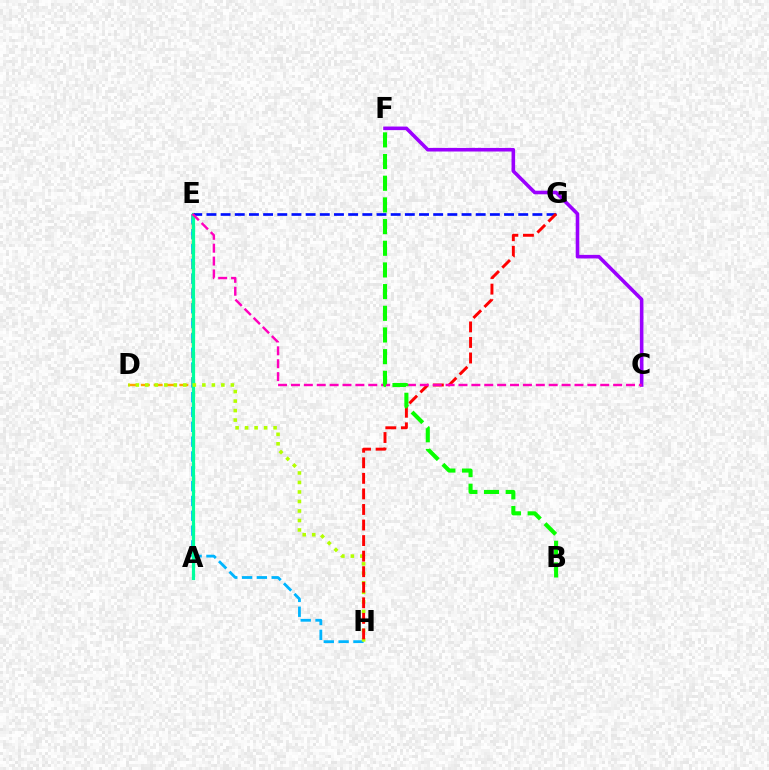{('E', 'H'): [{'color': '#00b5ff', 'line_style': 'dashed', 'thickness': 2.01}], ('D', 'E'): [{'color': '#ffa500', 'line_style': 'dashed', 'thickness': 1.74}], ('A', 'E'): [{'color': '#00ff9d', 'line_style': 'solid', 'thickness': 2.32}], ('D', 'H'): [{'color': '#b3ff00', 'line_style': 'dotted', 'thickness': 2.58}], ('C', 'F'): [{'color': '#9b00ff', 'line_style': 'solid', 'thickness': 2.58}], ('E', 'G'): [{'color': '#0010ff', 'line_style': 'dashed', 'thickness': 1.93}], ('G', 'H'): [{'color': '#ff0000', 'line_style': 'dashed', 'thickness': 2.11}], ('C', 'E'): [{'color': '#ff00bd', 'line_style': 'dashed', 'thickness': 1.75}], ('B', 'F'): [{'color': '#08ff00', 'line_style': 'dashed', 'thickness': 2.94}]}